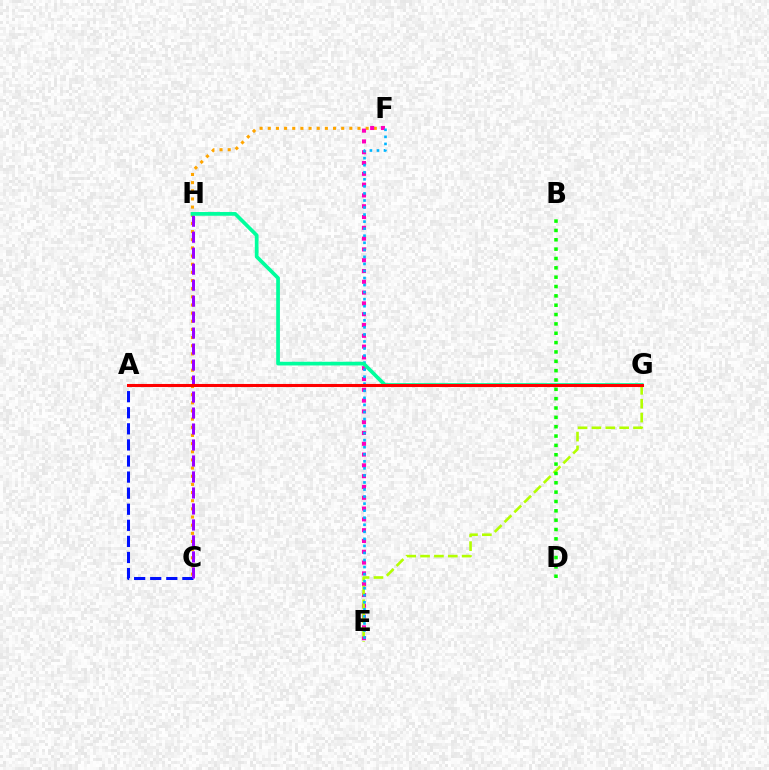{('C', 'F'): [{'color': '#ffa500', 'line_style': 'dotted', 'thickness': 2.22}], ('E', 'F'): [{'color': '#ff00bd', 'line_style': 'dotted', 'thickness': 2.93}, {'color': '#00b5ff', 'line_style': 'dotted', 'thickness': 1.92}], ('E', 'G'): [{'color': '#b3ff00', 'line_style': 'dashed', 'thickness': 1.88}], ('B', 'D'): [{'color': '#08ff00', 'line_style': 'dotted', 'thickness': 2.54}], ('A', 'C'): [{'color': '#0010ff', 'line_style': 'dashed', 'thickness': 2.18}], ('C', 'H'): [{'color': '#9b00ff', 'line_style': 'dashed', 'thickness': 2.17}], ('G', 'H'): [{'color': '#00ff9d', 'line_style': 'solid', 'thickness': 2.68}], ('A', 'G'): [{'color': '#ff0000', 'line_style': 'solid', 'thickness': 2.21}]}